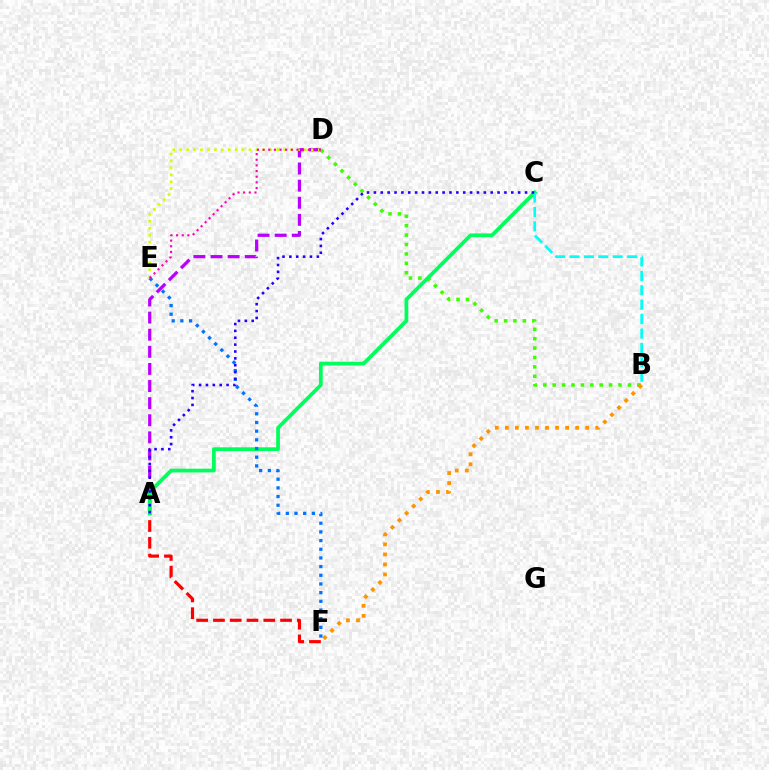{('B', 'D'): [{'color': '#3dff00', 'line_style': 'dotted', 'thickness': 2.55}], ('A', 'D'): [{'color': '#b900ff', 'line_style': 'dashed', 'thickness': 2.32}], ('A', 'F'): [{'color': '#ff0000', 'line_style': 'dashed', 'thickness': 2.28}], ('D', 'E'): [{'color': '#d1ff00', 'line_style': 'dotted', 'thickness': 1.88}, {'color': '#ff00ac', 'line_style': 'dotted', 'thickness': 1.54}], ('A', 'C'): [{'color': '#00ff5c', 'line_style': 'solid', 'thickness': 2.68}, {'color': '#2500ff', 'line_style': 'dotted', 'thickness': 1.87}], ('B', 'C'): [{'color': '#00fff6', 'line_style': 'dashed', 'thickness': 1.96}], ('B', 'F'): [{'color': '#ff9400', 'line_style': 'dotted', 'thickness': 2.73}], ('E', 'F'): [{'color': '#0074ff', 'line_style': 'dotted', 'thickness': 2.36}]}